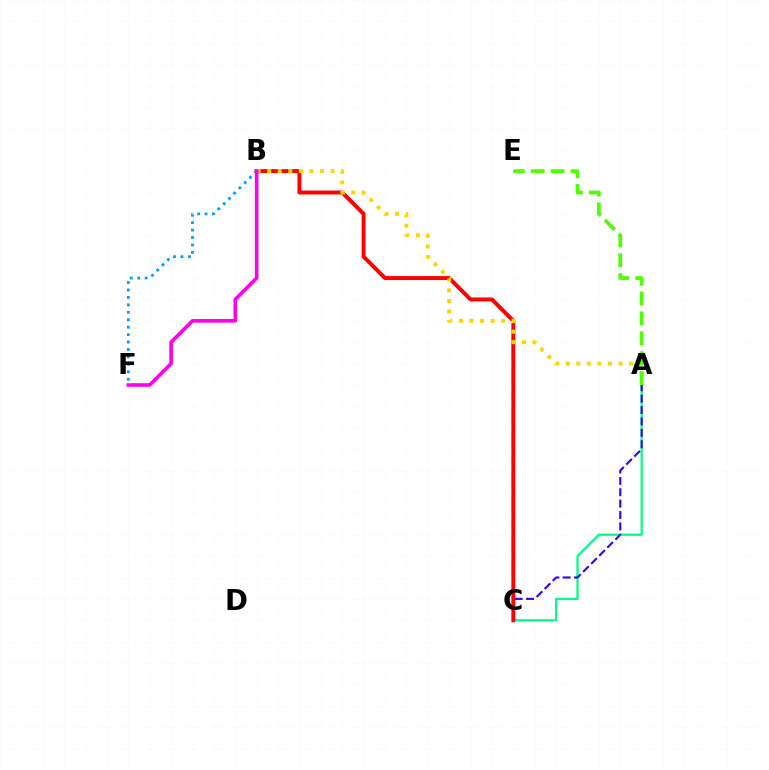{('A', 'C'): [{'color': '#00ff86', 'line_style': 'solid', 'thickness': 1.63}, {'color': '#3700ff', 'line_style': 'dashed', 'thickness': 1.55}], ('B', 'F'): [{'color': '#009eff', 'line_style': 'dotted', 'thickness': 2.02}, {'color': '#ff00ed', 'line_style': 'solid', 'thickness': 2.59}], ('B', 'C'): [{'color': '#ff0000', 'line_style': 'solid', 'thickness': 2.85}], ('A', 'B'): [{'color': '#ffd500', 'line_style': 'dotted', 'thickness': 2.87}], ('A', 'E'): [{'color': '#4fff00', 'line_style': 'dashed', 'thickness': 2.7}]}